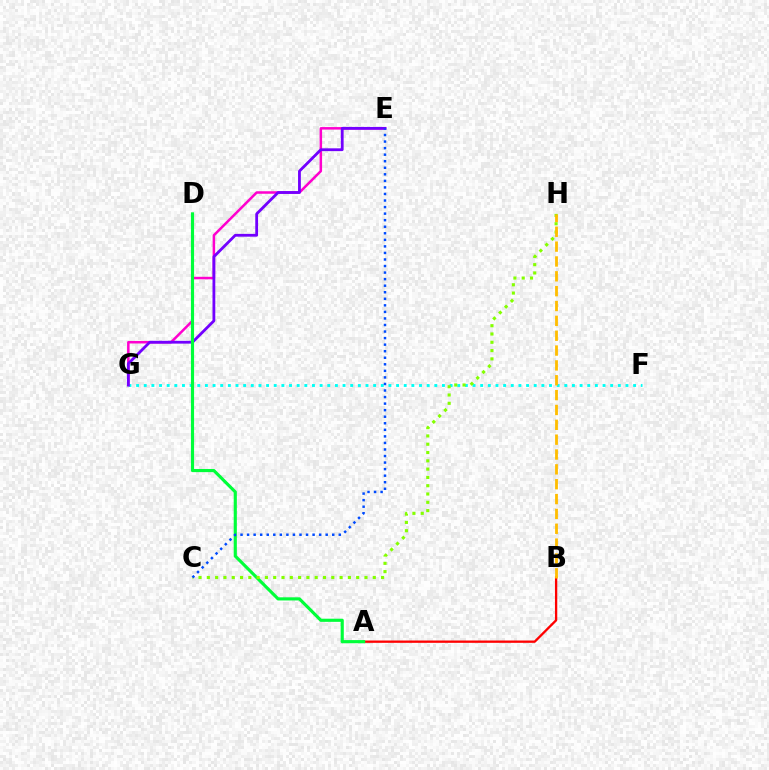{('A', 'B'): [{'color': '#ff0000', 'line_style': 'solid', 'thickness': 1.66}], ('F', 'G'): [{'color': '#00fff6', 'line_style': 'dotted', 'thickness': 2.08}], ('E', 'G'): [{'color': '#ff00cf', 'line_style': 'solid', 'thickness': 1.81}, {'color': '#7200ff', 'line_style': 'solid', 'thickness': 2.01}], ('A', 'D'): [{'color': '#00ff39', 'line_style': 'solid', 'thickness': 2.26}], ('C', 'H'): [{'color': '#84ff00', 'line_style': 'dotted', 'thickness': 2.25}], ('B', 'H'): [{'color': '#ffbd00', 'line_style': 'dashed', 'thickness': 2.02}], ('C', 'E'): [{'color': '#004bff', 'line_style': 'dotted', 'thickness': 1.78}]}